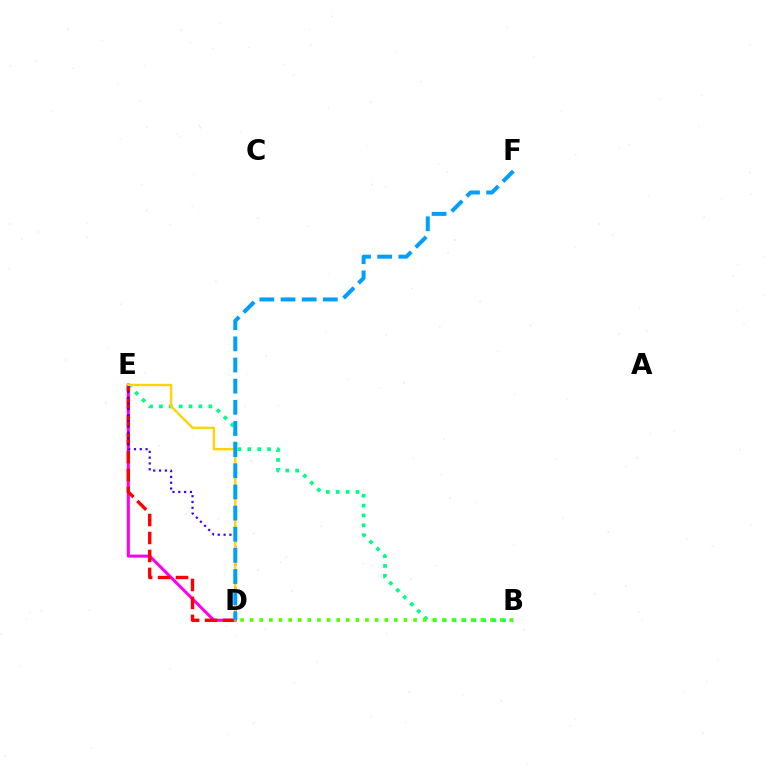{('B', 'E'): [{'color': '#00ff86', 'line_style': 'dotted', 'thickness': 2.69}], ('D', 'E'): [{'color': '#ff00ed', 'line_style': 'solid', 'thickness': 2.18}, {'color': '#ff0000', 'line_style': 'dashed', 'thickness': 2.44}, {'color': '#3700ff', 'line_style': 'dotted', 'thickness': 1.58}, {'color': '#ffd500', 'line_style': 'solid', 'thickness': 1.7}], ('D', 'F'): [{'color': '#009eff', 'line_style': 'dashed', 'thickness': 2.87}], ('B', 'D'): [{'color': '#4fff00', 'line_style': 'dotted', 'thickness': 2.61}]}